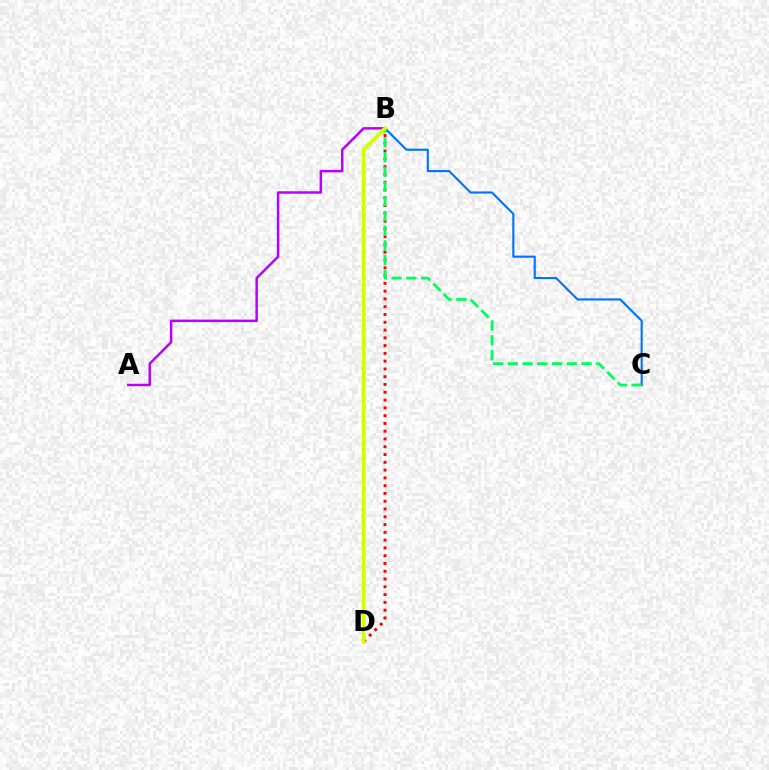{('A', 'B'): [{'color': '#b900ff', 'line_style': 'solid', 'thickness': 1.79}], ('B', 'D'): [{'color': '#ff0000', 'line_style': 'dotted', 'thickness': 2.11}, {'color': '#d1ff00', 'line_style': 'solid', 'thickness': 2.63}], ('B', 'C'): [{'color': '#0074ff', 'line_style': 'solid', 'thickness': 1.54}, {'color': '#00ff5c', 'line_style': 'dashed', 'thickness': 2.0}]}